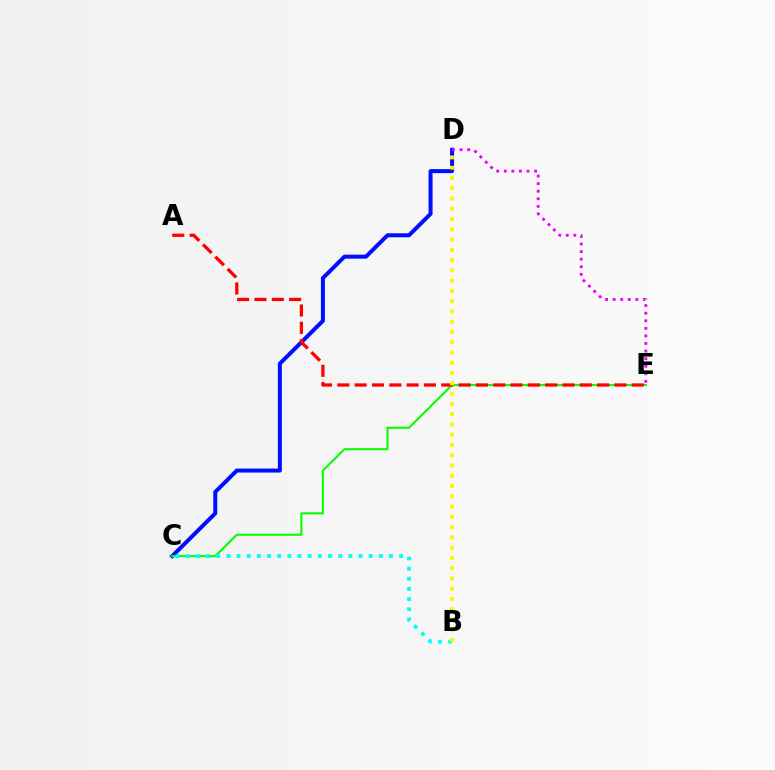{('C', 'D'): [{'color': '#0010ff', 'line_style': 'solid', 'thickness': 2.88}], ('C', 'E'): [{'color': '#08ff00', 'line_style': 'solid', 'thickness': 1.53}], ('B', 'C'): [{'color': '#00fff6', 'line_style': 'dotted', 'thickness': 2.76}], ('D', 'E'): [{'color': '#ee00ff', 'line_style': 'dotted', 'thickness': 2.06}], ('A', 'E'): [{'color': '#ff0000', 'line_style': 'dashed', 'thickness': 2.35}], ('B', 'D'): [{'color': '#fcf500', 'line_style': 'dotted', 'thickness': 2.79}]}